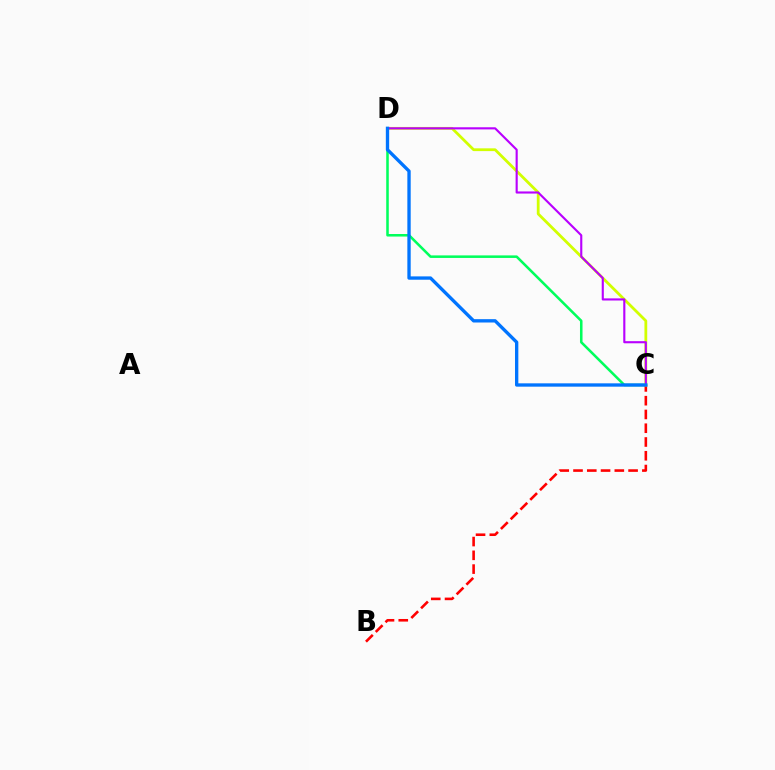{('C', 'D'): [{'color': '#00ff5c', 'line_style': 'solid', 'thickness': 1.83}, {'color': '#d1ff00', 'line_style': 'solid', 'thickness': 2.0}, {'color': '#b900ff', 'line_style': 'solid', 'thickness': 1.53}, {'color': '#0074ff', 'line_style': 'solid', 'thickness': 2.4}], ('B', 'C'): [{'color': '#ff0000', 'line_style': 'dashed', 'thickness': 1.87}]}